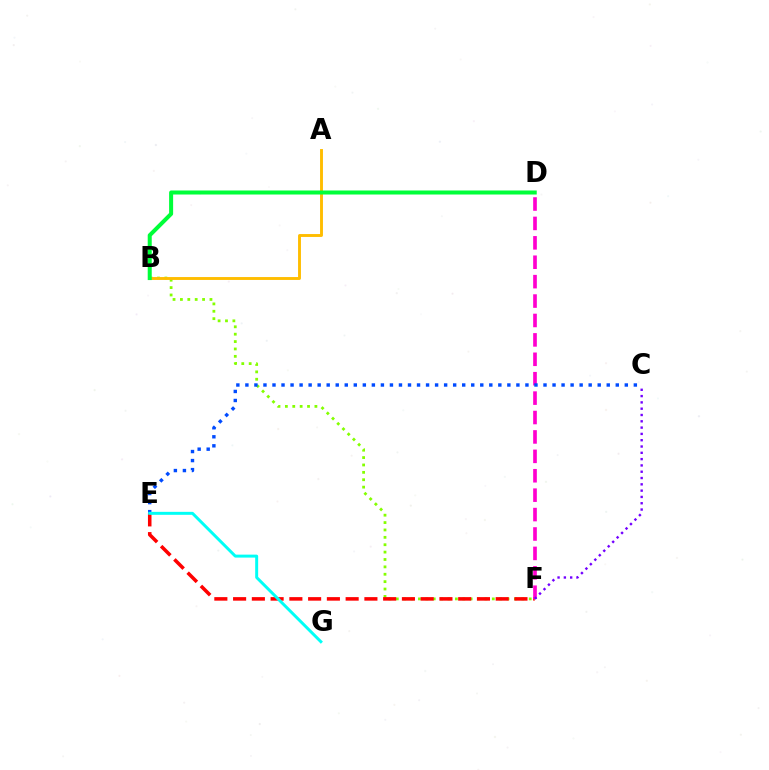{('B', 'F'): [{'color': '#84ff00', 'line_style': 'dotted', 'thickness': 2.01}], ('A', 'B'): [{'color': '#ffbd00', 'line_style': 'solid', 'thickness': 2.08}], ('E', 'F'): [{'color': '#ff0000', 'line_style': 'dashed', 'thickness': 2.55}], ('D', 'F'): [{'color': '#ff00cf', 'line_style': 'dashed', 'thickness': 2.64}], ('C', 'F'): [{'color': '#7200ff', 'line_style': 'dotted', 'thickness': 1.71}], ('C', 'E'): [{'color': '#004bff', 'line_style': 'dotted', 'thickness': 2.45}], ('B', 'D'): [{'color': '#00ff39', 'line_style': 'solid', 'thickness': 2.9}], ('E', 'G'): [{'color': '#00fff6', 'line_style': 'solid', 'thickness': 2.14}]}